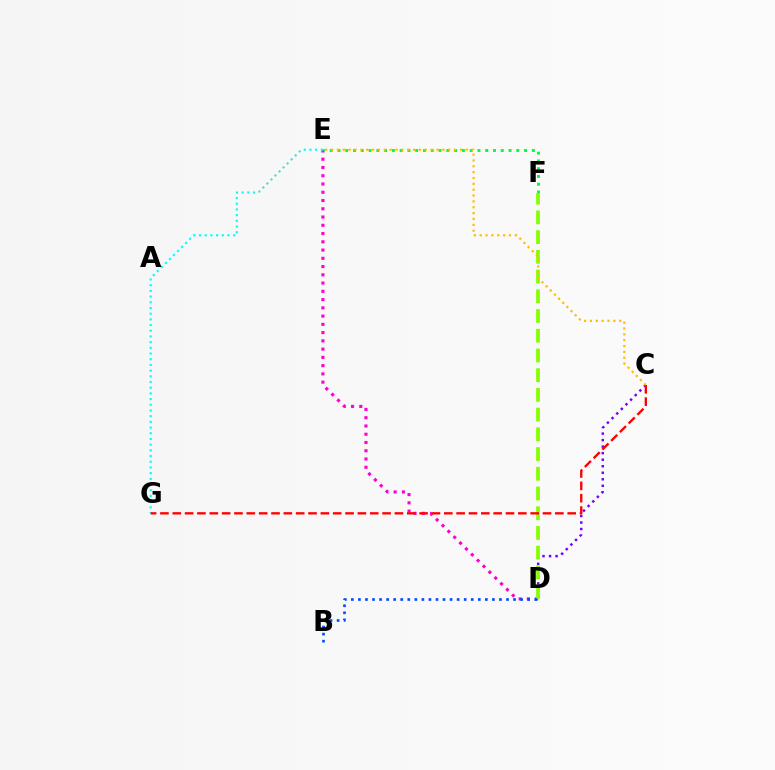{('D', 'E'): [{'color': '#ff00cf', 'line_style': 'dotted', 'thickness': 2.24}], ('E', 'F'): [{'color': '#00ff39', 'line_style': 'dotted', 'thickness': 2.11}], ('C', 'D'): [{'color': '#7200ff', 'line_style': 'dotted', 'thickness': 1.77}], ('E', 'G'): [{'color': '#00fff6', 'line_style': 'dotted', 'thickness': 1.55}], ('D', 'F'): [{'color': '#84ff00', 'line_style': 'dashed', 'thickness': 2.68}], ('B', 'D'): [{'color': '#004bff', 'line_style': 'dotted', 'thickness': 1.92}], ('C', 'G'): [{'color': '#ff0000', 'line_style': 'dashed', 'thickness': 1.68}], ('C', 'E'): [{'color': '#ffbd00', 'line_style': 'dotted', 'thickness': 1.59}]}